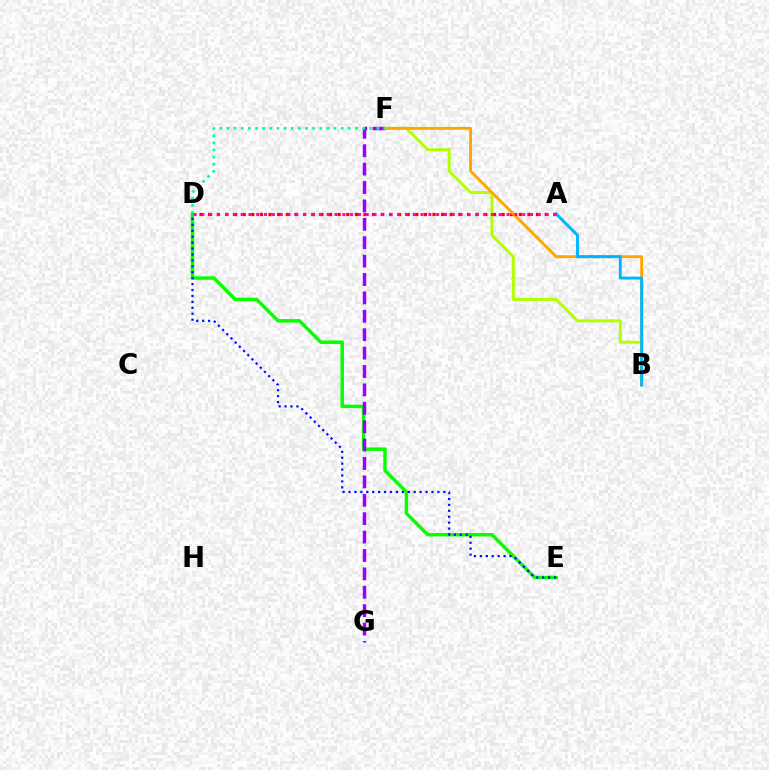{('A', 'D'): [{'color': '#ff0000', 'line_style': 'dotted', 'thickness': 2.34}, {'color': '#ff00bd', 'line_style': 'dotted', 'thickness': 2.13}], ('D', 'E'): [{'color': '#08ff00', 'line_style': 'solid', 'thickness': 2.5}, {'color': '#0010ff', 'line_style': 'dotted', 'thickness': 1.61}], ('B', 'F'): [{'color': '#b3ff00', 'line_style': 'solid', 'thickness': 2.11}, {'color': '#ffa500', 'line_style': 'solid', 'thickness': 2.06}], ('F', 'G'): [{'color': '#9b00ff', 'line_style': 'dashed', 'thickness': 2.5}], ('A', 'B'): [{'color': '#00b5ff', 'line_style': 'solid', 'thickness': 2.11}], ('D', 'F'): [{'color': '#00ff9d', 'line_style': 'dotted', 'thickness': 1.94}]}